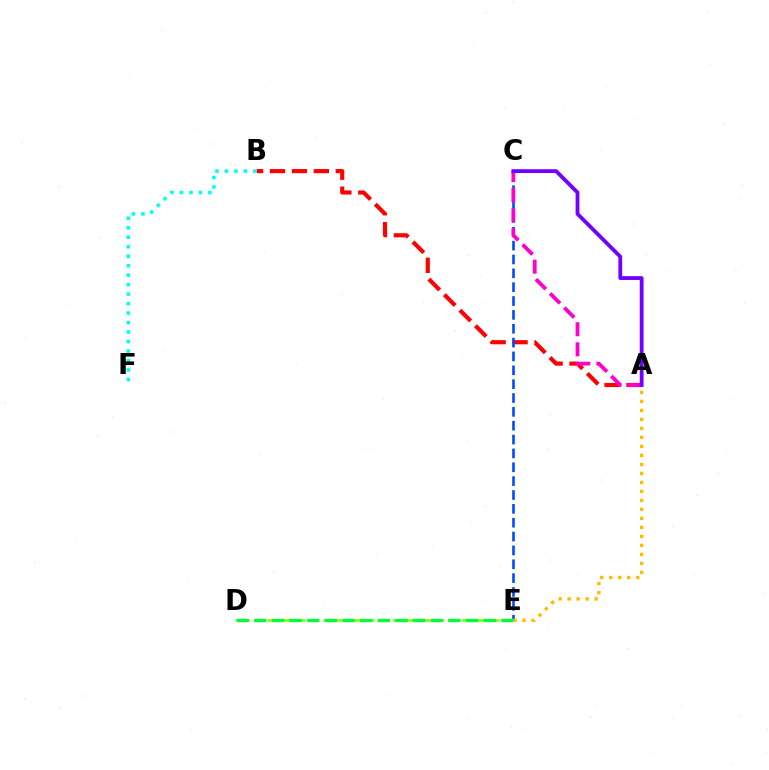{('D', 'E'): [{'color': '#84ff00', 'line_style': 'dashed', 'thickness': 1.89}, {'color': '#00ff39', 'line_style': 'dashed', 'thickness': 2.4}], ('A', 'B'): [{'color': '#ff0000', 'line_style': 'dashed', 'thickness': 2.98}], ('C', 'E'): [{'color': '#004bff', 'line_style': 'dashed', 'thickness': 1.88}], ('A', 'E'): [{'color': '#ffbd00', 'line_style': 'dotted', 'thickness': 2.44}], ('B', 'F'): [{'color': '#00fff6', 'line_style': 'dotted', 'thickness': 2.58}], ('A', 'C'): [{'color': '#ff00cf', 'line_style': 'dashed', 'thickness': 2.73}, {'color': '#7200ff', 'line_style': 'solid', 'thickness': 2.74}]}